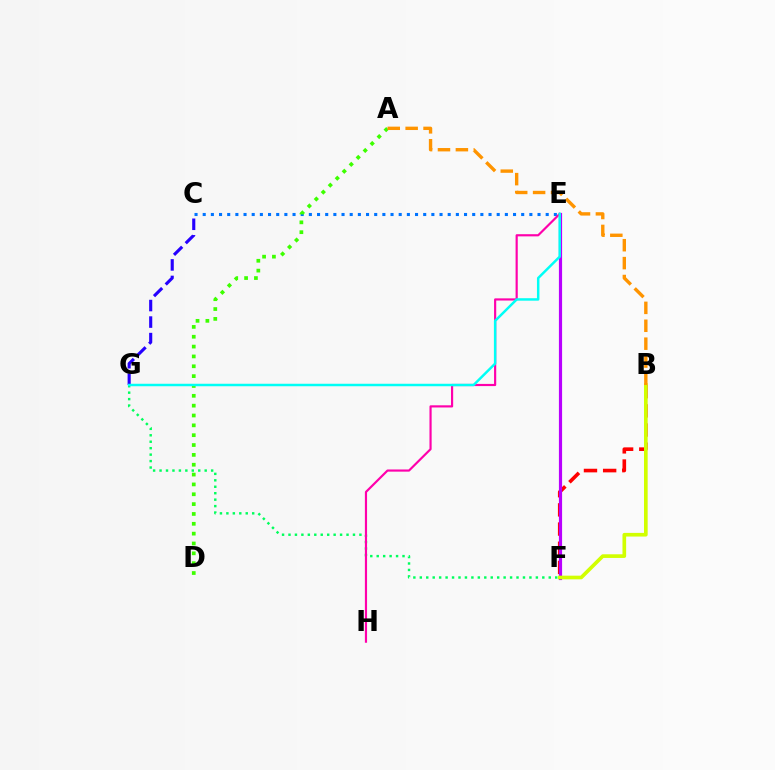{('F', 'G'): [{'color': '#00ff5c', 'line_style': 'dotted', 'thickness': 1.75}], ('B', 'F'): [{'color': '#ff0000', 'line_style': 'dashed', 'thickness': 2.6}, {'color': '#d1ff00', 'line_style': 'solid', 'thickness': 2.63}], ('C', 'E'): [{'color': '#0074ff', 'line_style': 'dotted', 'thickness': 2.22}], ('A', 'D'): [{'color': '#3dff00', 'line_style': 'dotted', 'thickness': 2.67}], ('E', 'F'): [{'color': '#b900ff', 'line_style': 'solid', 'thickness': 2.29}], ('C', 'G'): [{'color': '#2500ff', 'line_style': 'dashed', 'thickness': 2.25}], ('E', 'H'): [{'color': '#ff00ac', 'line_style': 'solid', 'thickness': 1.56}], ('E', 'G'): [{'color': '#00fff6', 'line_style': 'solid', 'thickness': 1.78}], ('A', 'B'): [{'color': '#ff9400', 'line_style': 'dashed', 'thickness': 2.43}]}